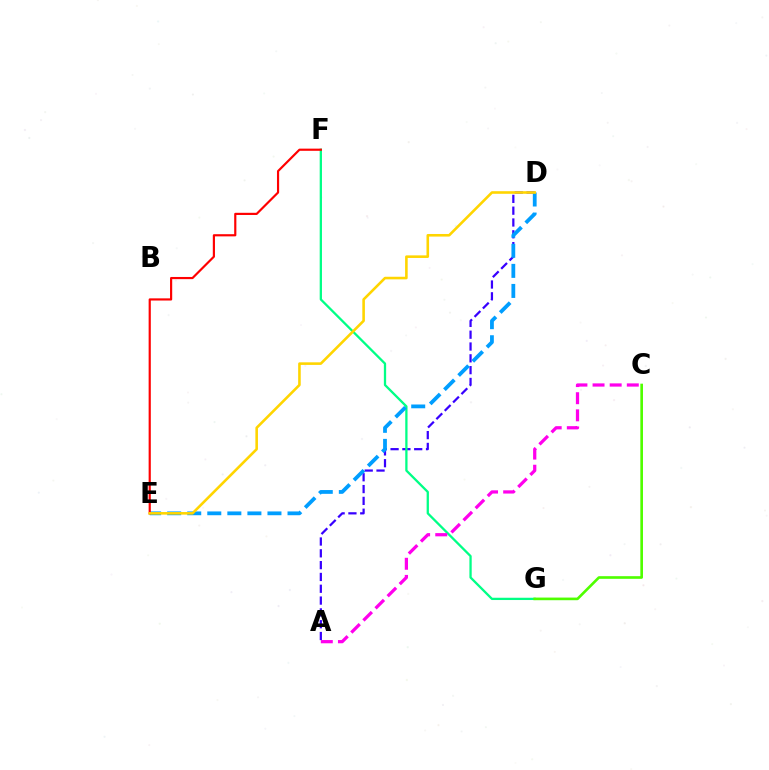{('A', 'D'): [{'color': '#3700ff', 'line_style': 'dashed', 'thickness': 1.6}], ('F', 'G'): [{'color': '#00ff86', 'line_style': 'solid', 'thickness': 1.65}], ('D', 'E'): [{'color': '#009eff', 'line_style': 'dashed', 'thickness': 2.72}, {'color': '#ffd500', 'line_style': 'solid', 'thickness': 1.87}], ('C', 'G'): [{'color': '#4fff00', 'line_style': 'solid', 'thickness': 1.9}], ('E', 'F'): [{'color': '#ff0000', 'line_style': 'solid', 'thickness': 1.57}], ('A', 'C'): [{'color': '#ff00ed', 'line_style': 'dashed', 'thickness': 2.33}]}